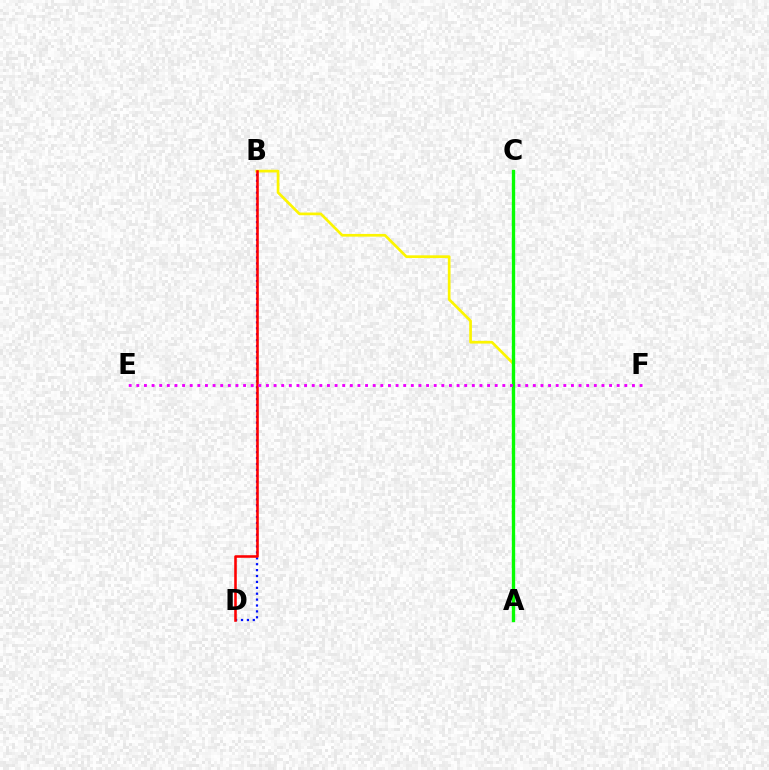{('A', 'C'): [{'color': '#00fff6', 'line_style': 'dashed', 'thickness': 2.23}, {'color': '#08ff00', 'line_style': 'solid', 'thickness': 2.38}], ('A', 'B'): [{'color': '#fcf500', 'line_style': 'solid', 'thickness': 1.94}], ('B', 'D'): [{'color': '#0010ff', 'line_style': 'dotted', 'thickness': 1.6}, {'color': '#ff0000', 'line_style': 'solid', 'thickness': 1.85}], ('E', 'F'): [{'color': '#ee00ff', 'line_style': 'dotted', 'thickness': 2.07}]}